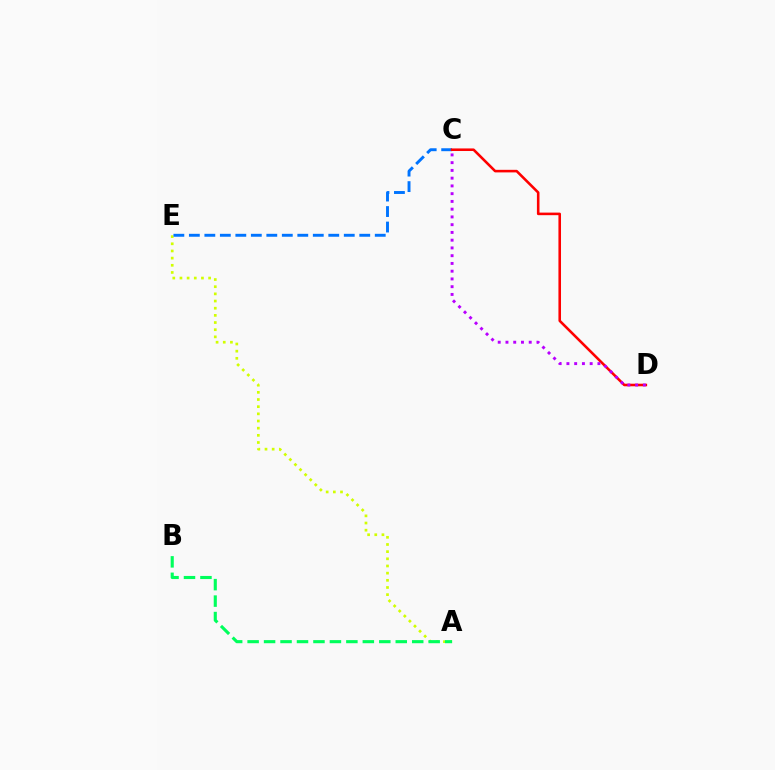{('A', 'E'): [{'color': '#d1ff00', 'line_style': 'dotted', 'thickness': 1.95}], ('C', 'E'): [{'color': '#0074ff', 'line_style': 'dashed', 'thickness': 2.1}], ('C', 'D'): [{'color': '#ff0000', 'line_style': 'solid', 'thickness': 1.86}, {'color': '#b900ff', 'line_style': 'dotted', 'thickness': 2.11}], ('A', 'B'): [{'color': '#00ff5c', 'line_style': 'dashed', 'thickness': 2.24}]}